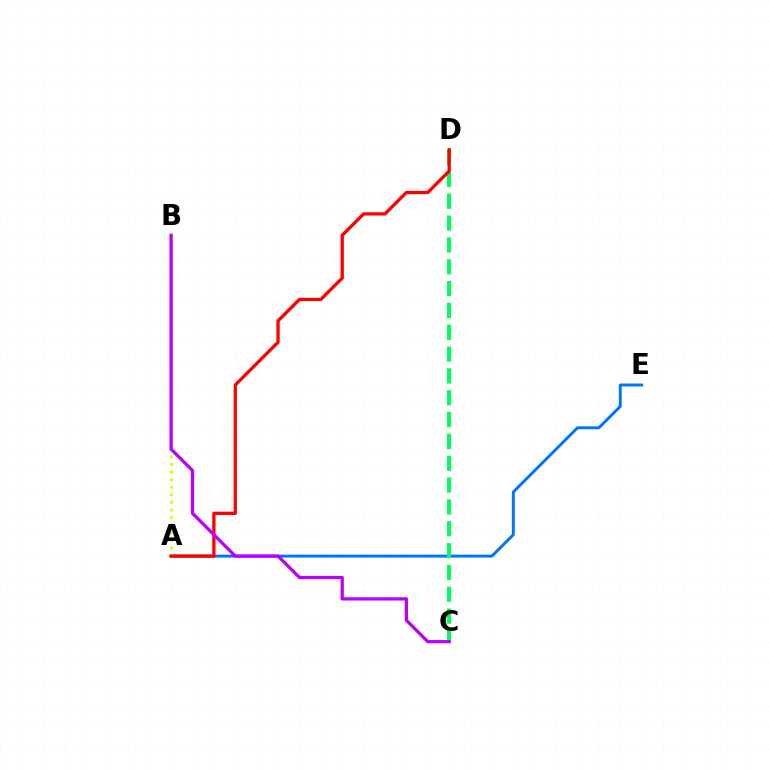{('A', 'E'): [{'color': '#0074ff', 'line_style': 'solid', 'thickness': 2.12}], ('A', 'B'): [{'color': '#d1ff00', 'line_style': 'dotted', 'thickness': 2.06}], ('C', 'D'): [{'color': '#00ff5c', 'line_style': 'dashed', 'thickness': 2.97}], ('A', 'D'): [{'color': '#ff0000', 'line_style': 'solid', 'thickness': 2.37}], ('B', 'C'): [{'color': '#b900ff', 'line_style': 'solid', 'thickness': 2.34}]}